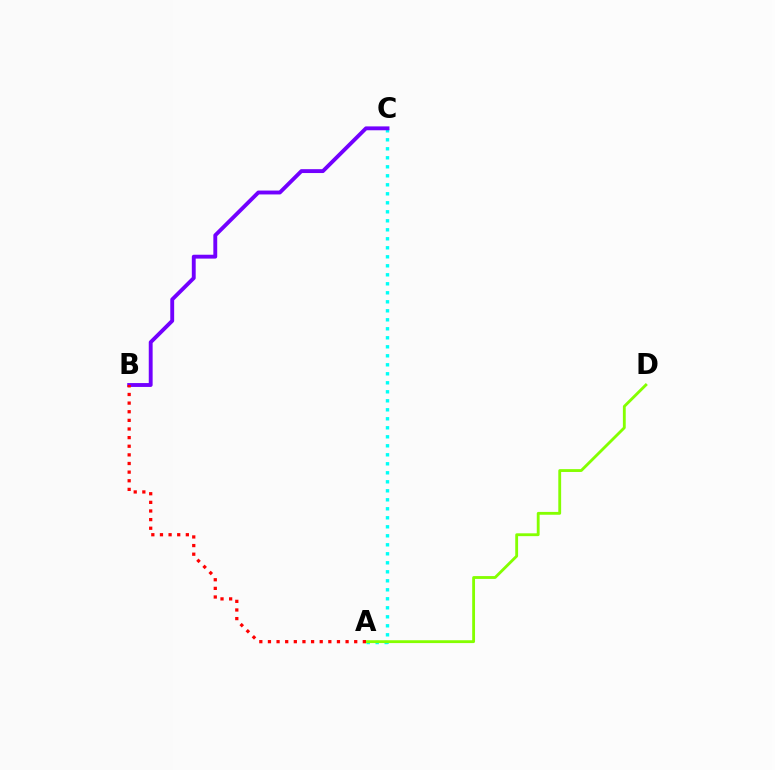{('A', 'C'): [{'color': '#00fff6', 'line_style': 'dotted', 'thickness': 2.45}], ('B', 'C'): [{'color': '#7200ff', 'line_style': 'solid', 'thickness': 2.79}], ('A', 'D'): [{'color': '#84ff00', 'line_style': 'solid', 'thickness': 2.04}], ('A', 'B'): [{'color': '#ff0000', 'line_style': 'dotted', 'thickness': 2.34}]}